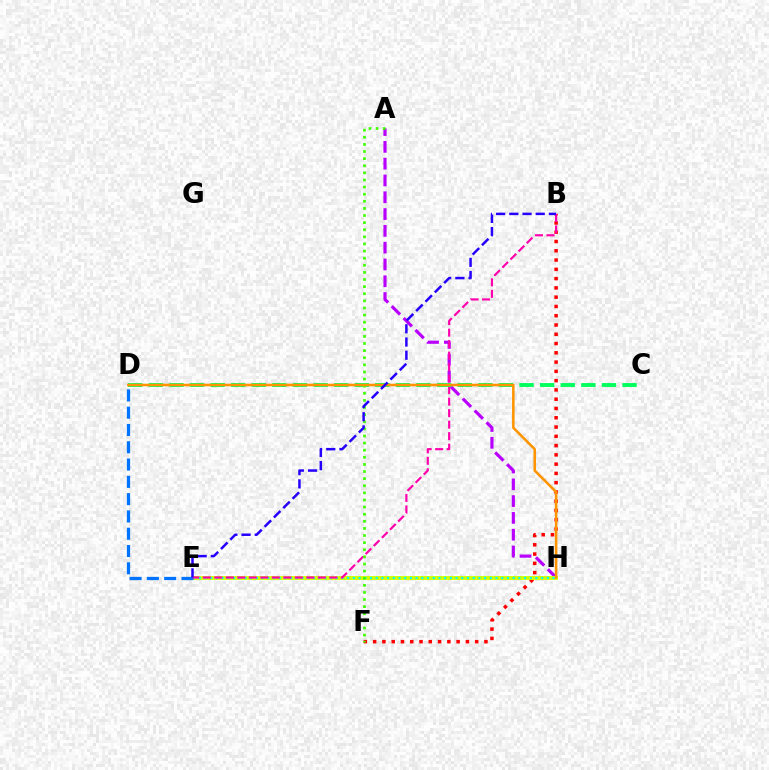{('A', 'H'): [{'color': '#b900ff', 'line_style': 'dashed', 'thickness': 2.28}], ('B', 'F'): [{'color': '#ff0000', 'line_style': 'dotted', 'thickness': 2.52}], ('E', 'H'): [{'color': '#d1ff00', 'line_style': 'solid', 'thickness': 2.82}, {'color': '#00fff6', 'line_style': 'dotted', 'thickness': 1.55}], ('D', 'E'): [{'color': '#0074ff', 'line_style': 'dashed', 'thickness': 2.35}], ('B', 'E'): [{'color': '#ff00ac', 'line_style': 'dashed', 'thickness': 1.56}, {'color': '#2500ff', 'line_style': 'dashed', 'thickness': 1.79}], ('C', 'D'): [{'color': '#00ff5c', 'line_style': 'dashed', 'thickness': 2.8}], ('A', 'F'): [{'color': '#3dff00', 'line_style': 'dotted', 'thickness': 1.93}], ('D', 'H'): [{'color': '#ff9400', 'line_style': 'solid', 'thickness': 1.83}]}